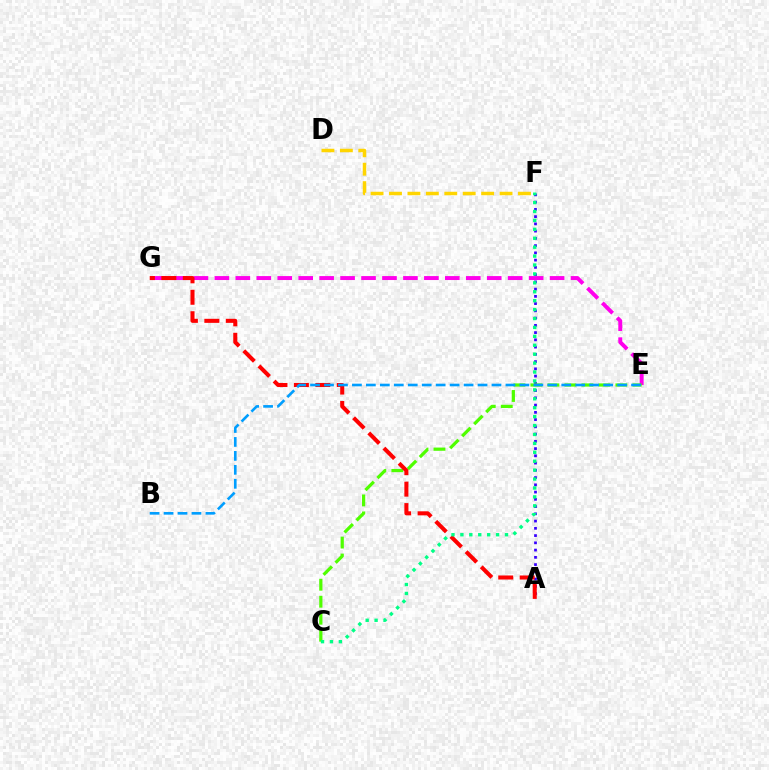{('D', 'F'): [{'color': '#ffd500', 'line_style': 'dashed', 'thickness': 2.5}], ('E', 'G'): [{'color': '#ff00ed', 'line_style': 'dashed', 'thickness': 2.85}], ('A', 'F'): [{'color': '#3700ff', 'line_style': 'dotted', 'thickness': 1.97}], ('C', 'E'): [{'color': '#4fff00', 'line_style': 'dashed', 'thickness': 2.31}], ('A', 'G'): [{'color': '#ff0000', 'line_style': 'dashed', 'thickness': 2.91}], ('C', 'F'): [{'color': '#00ff86', 'line_style': 'dotted', 'thickness': 2.42}], ('B', 'E'): [{'color': '#009eff', 'line_style': 'dashed', 'thickness': 1.9}]}